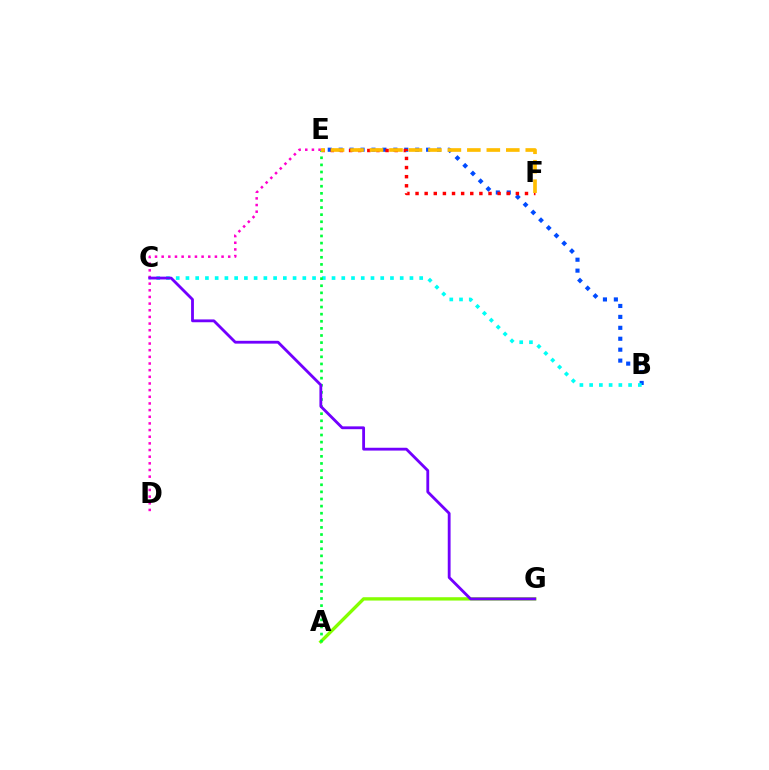{('B', 'E'): [{'color': '#004bff', 'line_style': 'dotted', 'thickness': 2.97}], ('E', 'F'): [{'color': '#ff0000', 'line_style': 'dotted', 'thickness': 2.48}, {'color': '#ffbd00', 'line_style': 'dashed', 'thickness': 2.64}], ('B', 'C'): [{'color': '#00fff6', 'line_style': 'dotted', 'thickness': 2.65}], ('A', 'G'): [{'color': '#84ff00', 'line_style': 'solid', 'thickness': 2.4}], ('A', 'E'): [{'color': '#00ff39', 'line_style': 'dotted', 'thickness': 1.93}], ('D', 'E'): [{'color': '#ff00cf', 'line_style': 'dotted', 'thickness': 1.81}], ('C', 'G'): [{'color': '#7200ff', 'line_style': 'solid', 'thickness': 2.03}]}